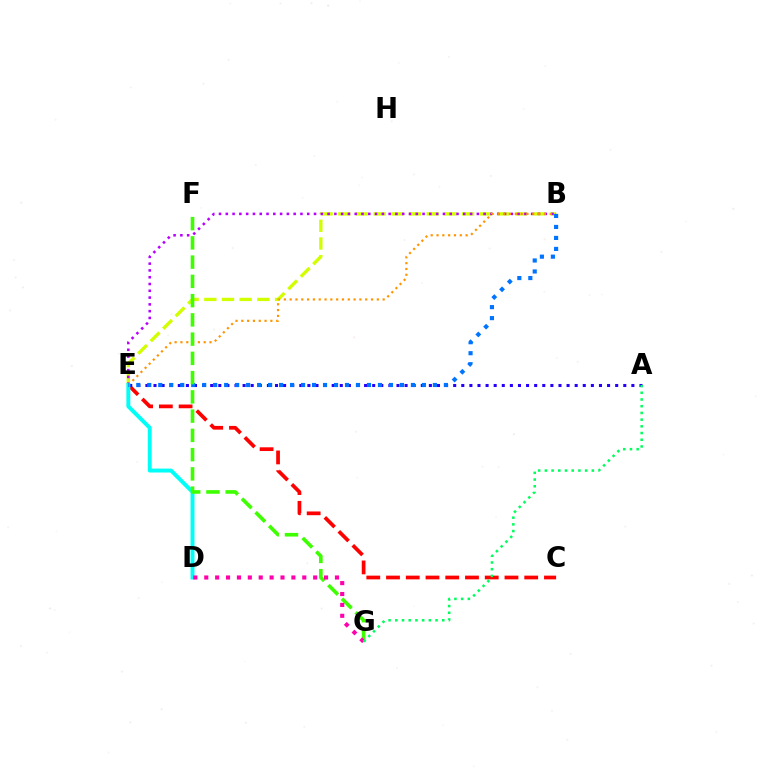{('C', 'E'): [{'color': '#ff0000', 'line_style': 'dashed', 'thickness': 2.68}], ('B', 'E'): [{'color': '#d1ff00', 'line_style': 'dashed', 'thickness': 2.4}, {'color': '#b900ff', 'line_style': 'dotted', 'thickness': 1.84}, {'color': '#ff9400', 'line_style': 'dotted', 'thickness': 1.58}, {'color': '#0074ff', 'line_style': 'dotted', 'thickness': 2.98}], ('A', 'E'): [{'color': '#2500ff', 'line_style': 'dotted', 'thickness': 2.2}], ('D', 'E'): [{'color': '#00fff6', 'line_style': 'solid', 'thickness': 2.83}], ('F', 'G'): [{'color': '#3dff00', 'line_style': 'dashed', 'thickness': 2.62}], ('D', 'G'): [{'color': '#ff00ac', 'line_style': 'dotted', 'thickness': 2.96}], ('A', 'G'): [{'color': '#00ff5c', 'line_style': 'dotted', 'thickness': 1.82}]}